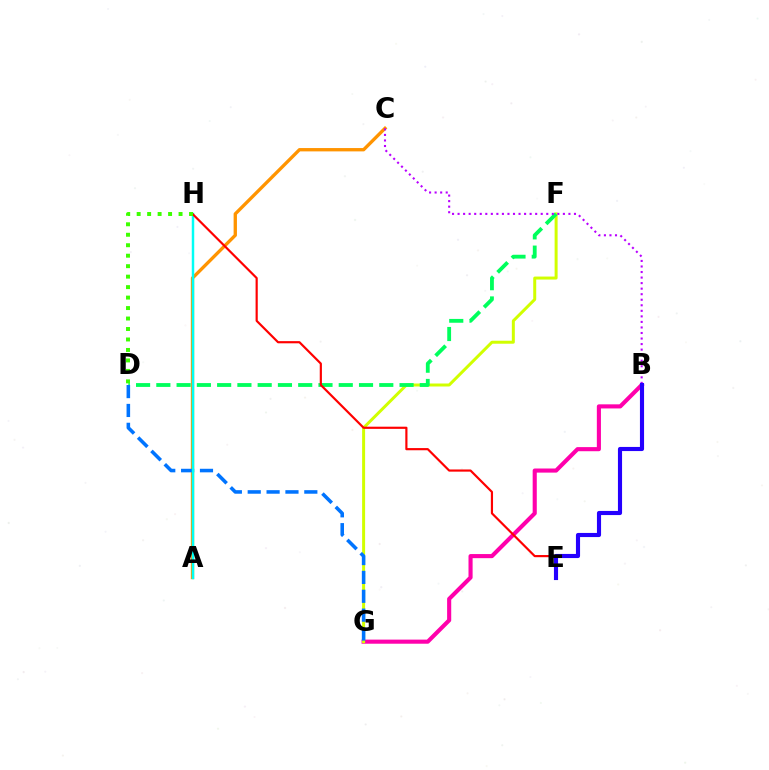{('B', 'G'): [{'color': '#ff00ac', 'line_style': 'solid', 'thickness': 2.96}], ('F', 'G'): [{'color': '#d1ff00', 'line_style': 'solid', 'thickness': 2.15}], ('A', 'C'): [{'color': '#ff9400', 'line_style': 'solid', 'thickness': 2.4}], ('D', 'F'): [{'color': '#00ff5c', 'line_style': 'dashed', 'thickness': 2.75}], ('D', 'G'): [{'color': '#0074ff', 'line_style': 'dashed', 'thickness': 2.56}], ('A', 'H'): [{'color': '#00fff6', 'line_style': 'solid', 'thickness': 1.77}], ('E', 'H'): [{'color': '#ff0000', 'line_style': 'solid', 'thickness': 1.57}], ('B', 'C'): [{'color': '#b900ff', 'line_style': 'dotted', 'thickness': 1.51}], ('B', 'E'): [{'color': '#2500ff', 'line_style': 'solid', 'thickness': 2.97}], ('D', 'H'): [{'color': '#3dff00', 'line_style': 'dotted', 'thickness': 2.85}]}